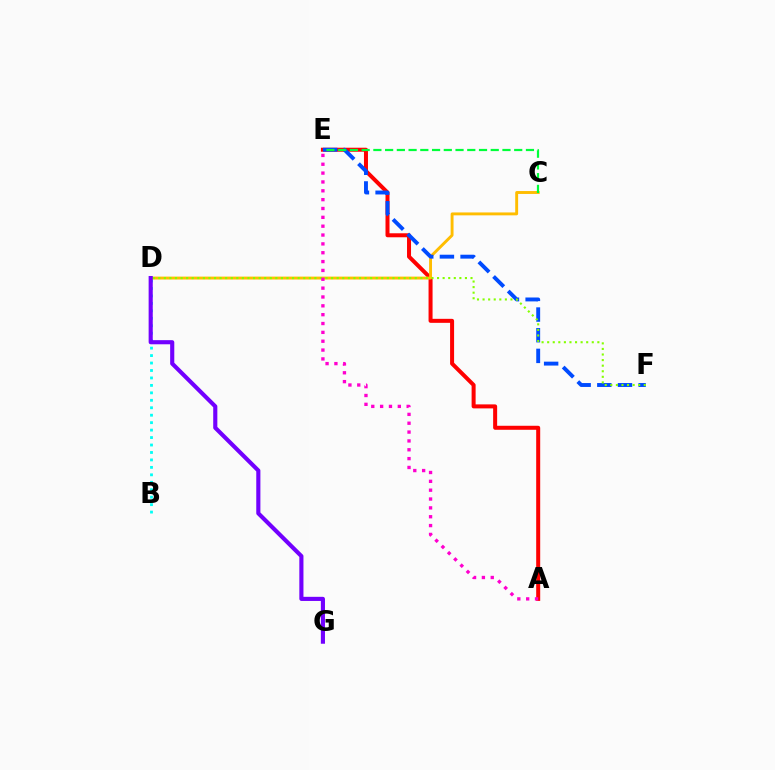{('B', 'D'): [{'color': '#00fff6', 'line_style': 'dotted', 'thickness': 2.02}], ('A', 'E'): [{'color': '#ff0000', 'line_style': 'solid', 'thickness': 2.88}, {'color': '#ff00cf', 'line_style': 'dotted', 'thickness': 2.4}], ('C', 'D'): [{'color': '#ffbd00', 'line_style': 'solid', 'thickness': 2.09}], ('E', 'F'): [{'color': '#004bff', 'line_style': 'dashed', 'thickness': 2.81}], ('D', 'F'): [{'color': '#84ff00', 'line_style': 'dotted', 'thickness': 1.51}], ('D', 'G'): [{'color': '#7200ff', 'line_style': 'solid', 'thickness': 2.97}], ('C', 'E'): [{'color': '#00ff39', 'line_style': 'dashed', 'thickness': 1.59}]}